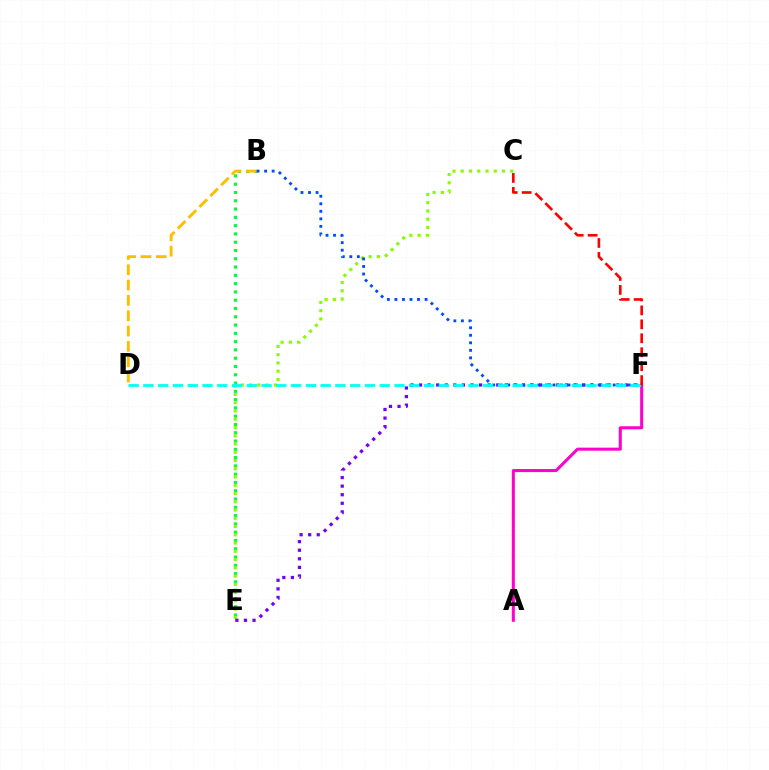{('B', 'E'): [{'color': '#00ff39', 'line_style': 'dotted', 'thickness': 2.25}], ('C', 'E'): [{'color': '#84ff00', 'line_style': 'dotted', 'thickness': 2.24}], ('E', 'F'): [{'color': '#7200ff', 'line_style': 'dotted', 'thickness': 2.33}], ('A', 'F'): [{'color': '#ff00cf', 'line_style': 'solid', 'thickness': 2.18}], ('B', 'D'): [{'color': '#ffbd00', 'line_style': 'dashed', 'thickness': 2.08}], ('B', 'F'): [{'color': '#004bff', 'line_style': 'dotted', 'thickness': 2.05}], ('D', 'F'): [{'color': '#00fff6', 'line_style': 'dashed', 'thickness': 2.01}], ('C', 'F'): [{'color': '#ff0000', 'line_style': 'dashed', 'thickness': 1.9}]}